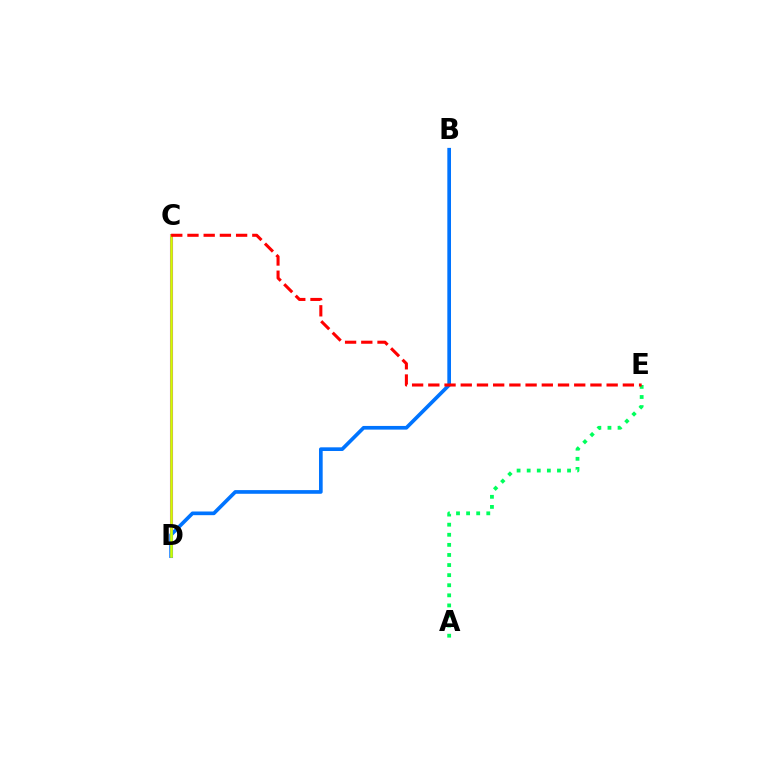{('A', 'E'): [{'color': '#00ff5c', 'line_style': 'dotted', 'thickness': 2.74}], ('C', 'D'): [{'color': '#b900ff', 'line_style': 'solid', 'thickness': 2.21}, {'color': '#d1ff00', 'line_style': 'solid', 'thickness': 1.87}], ('B', 'D'): [{'color': '#0074ff', 'line_style': 'solid', 'thickness': 2.65}], ('C', 'E'): [{'color': '#ff0000', 'line_style': 'dashed', 'thickness': 2.2}]}